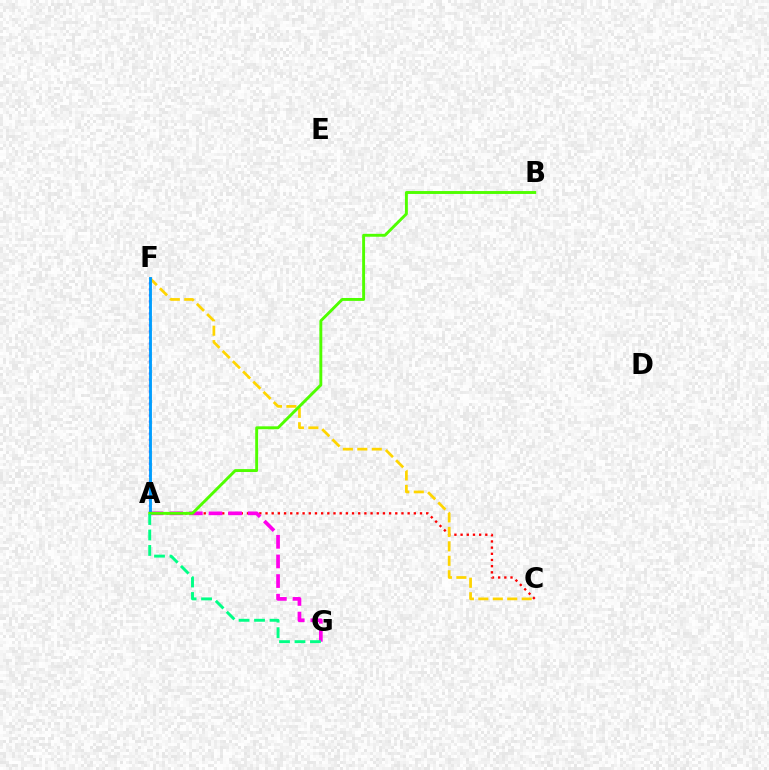{('A', 'F'): [{'color': '#3700ff', 'line_style': 'dotted', 'thickness': 1.63}, {'color': '#009eff', 'line_style': 'solid', 'thickness': 2.07}], ('A', 'C'): [{'color': '#ff0000', 'line_style': 'dotted', 'thickness': 1.68}], ('A', 'G'): [{'color': '#ff00ed', 'line_style': 'dashed', 'thickness': 2.67}, {'color': '#00ff86', 'line_style': 'dashed', 'thickness': 2.1}], ('C', 'F'): [{'color': '#ffd500', 'line_style': 'dashed', 'thickness': 1.96}], ('A', 'B'): [{'color': '#4fff00', 'line_style': 'solid', 'thickness': 2.09}]}